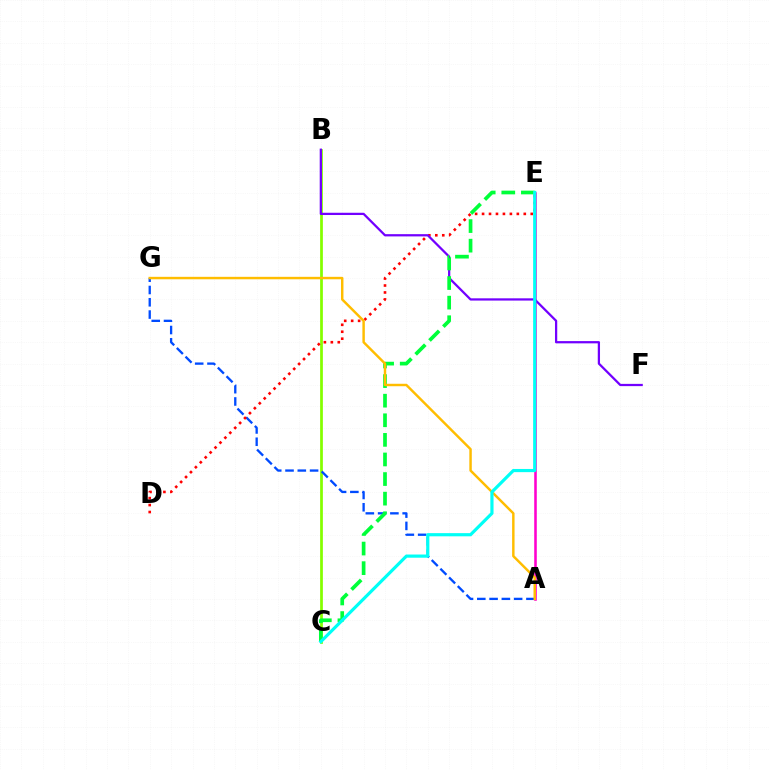{('A', 'E'): [{'color': '#ff00cf', 'line_style': 'solid', 'thickness': 1.85}], ('B', 'C'): [{'color': '#84ff00', 'line_style': 'solid', 'thickness': 1.98}], ('A', 'G'): [{'color': '#004bff', 'line_style': 'dashed', 'thickness': 1.67}, {'color': '#ffbd00', 'line_style': 'solid', 'thickness': 1.77}], ('D', 'E'): [{'color': '#ff0000', 'line_style': 'dotted', 'thickness': 1.89}], ('B', 'F'): [{'color': '#7200ff', 'line_style': 'solid', 'thickness': 1.62}], ('C', 'E'): [{'color': '#00ff39', 'line_style': 'dashed', 'thickness': 2.66}, {'color': '#00fff6', 'line_style': 'solid', 'thickness': 2.29}]}